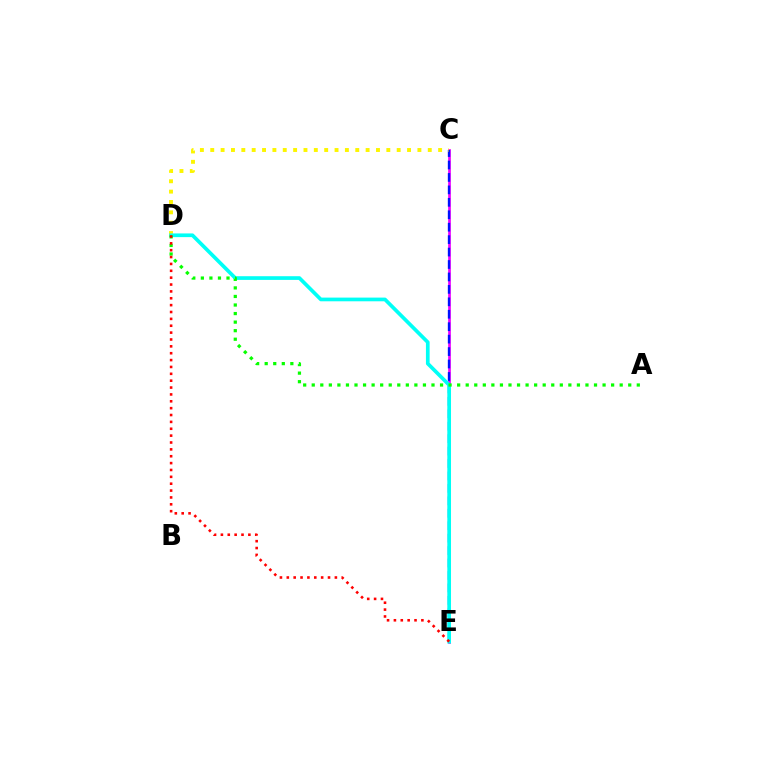{('C', 'E'): [{'color': '#ee00ff', 'line_style': 'solid', 'thickness': 1.94}, {'color': '#0010ff', 'line_style': 'dashed', 'thickness': 1.69}], ('C', 'D'): [{'color': '#fcf500', 'line_style': 'dotted', 'thickness': 2.81}], ('D', 'E'): [{'color': '#00fff6', 'line_style': 'solid', 'thickness': 2.66}, {'color': '#ff0000', 'line_style': 'dotted', 'thickness': 1.87}], ('A', 'D'): [{'color': '#08ff00', 'line_style': 'dotted', 'thickness': 2.32}]}